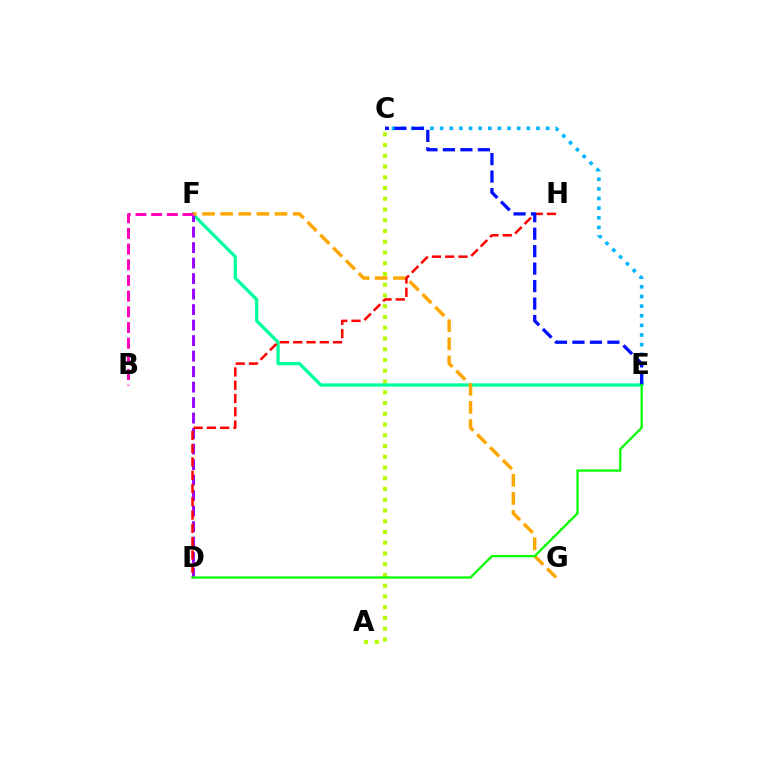{('A', 'C'): [{'color': '#b3ff00', 'line_style': 'dotted', 'thickness': 2.92}], ('E', 'F'): [{'color': '#00ff9d', 'line_style': 'solid', 'thickness': 2.36}], ('D', 'F'): [{'color': '#9b00ff', 'line_style': 'dashed', 'thickness': 2.11}], ('F', 'G'): [{'color': '#ffa500', 'line_style': 'dashed', 'thickness': 2.46}], ('D', 'H'): [{'color': '#ff0000', 'line_style': 'dashed', 'thickness': 1.8}], ('C', 'E'): [{'color': '#00b5ff', 'line_style': 'dotted', 'thickness': 2.62}, {'color': '#0010ff', 'line_style': 'dashed', 'thickness': 2.37}], ('B', 'F'): [{'color': '#ff00bd', 'line_style': 'dashed', 'thickness': 2.13}], ('D', 'E'): [{'color': '#08ff00', 'line_style': 'solid', 'thickness': 1.64}]}